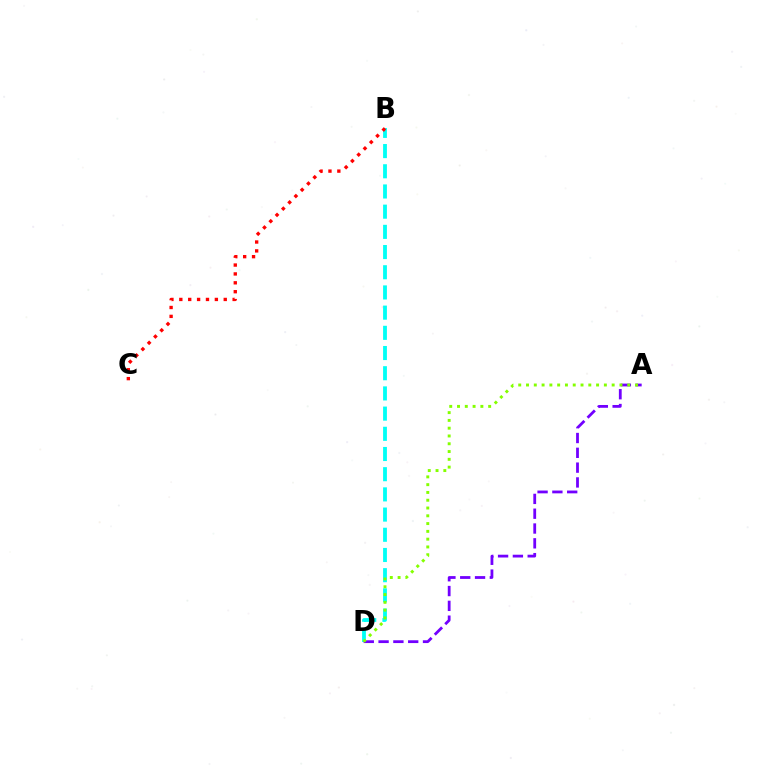{('B', 'D'): [{'color': '#00fff6', 'line_style': 'dashed', 'thickness': 2.74}], ('B', 'C'): [{'color': '#ff0000', 'line_style': 'dotted', 'thickness': 2.41}], ('A', 'D'): [{'color': '#7200ff', 'line_style': 'dashed', 'thickness': 2.01}, {'color': '#84ff00', 'line_style': 'dotted', 'thickness': 2.12}]}